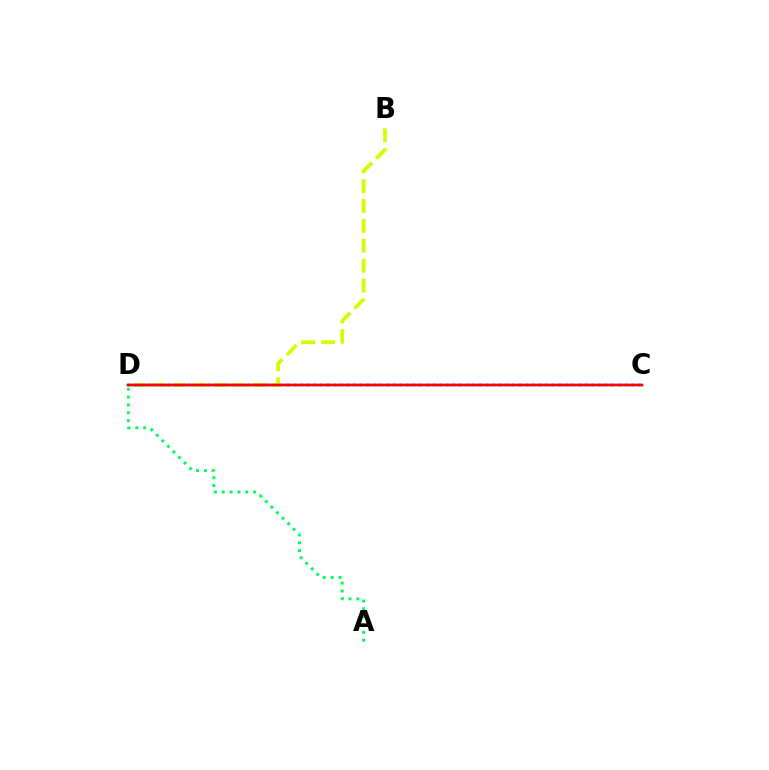{('C', 'D'): [{'color': '#b900ff', 'line_style': 'dotted', 'thickness': 1.8}, {'color': '#0074ff', 'line_style': 'solid', 'thickness': 1.76}, {'color': '#ff0000', 'line_style': 'solid', 'thickness': 1.79}], ('B', 'D'): [{'color': '#d1ff00', 'line_style': 'dashed', 'thickness': 2.7}], ('A', 'D'): [{'color': '#00ff5c', 'line_style': 'dotted', 'thickness': 2.13}]}